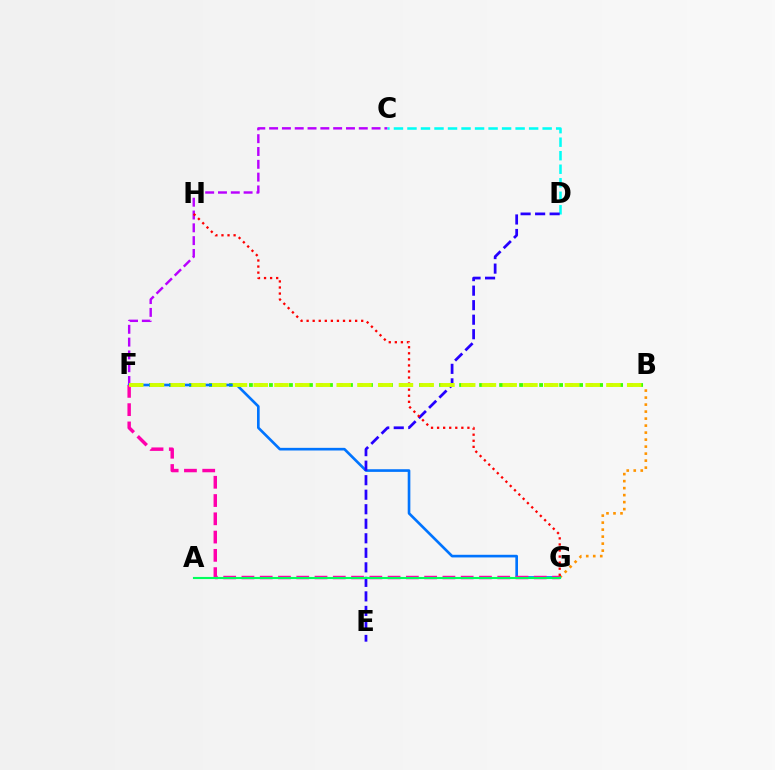{('B', 'G'): [{'color': '#ff9400', 'line_style': 'dotted', 'thickness': 1.9}], ('C', 'F'): [{'color': '#b900ff', 'line_style': 'dashed', 'thickness': 1.74}], ('C', 'D'): [{'color': '#00fff6', 'line_style': 'dashed', 'thickness': 1.84}], ('B', 'F'): [{'color': '#3dff00', 'line_style': 'dotted', 'thickness': 2.72}, {'color': '#d1ff00', 'line_style': 'dashed', 'thickness': 2.82}], ('F', 'G'): [{'color': '#0074ff', 'line_style': 'solid', 'thickness': 1.91}, {'color': '#ff00ac', 'line_style': 'dashed', 'thickness': 2.48}], ('D', 'E'): [{'color': '#2500ff', 'line_style': 'dashed', 'thickness': 1.97}], ('G', 'H'): [{'color': '#ff0000', 'line_style': 'dotted', 'thickness': 1.65}], ('A', 'G'): [{'color': '#00ff5c', 'line_style': 'solid', 'thickness': 1.52}]}